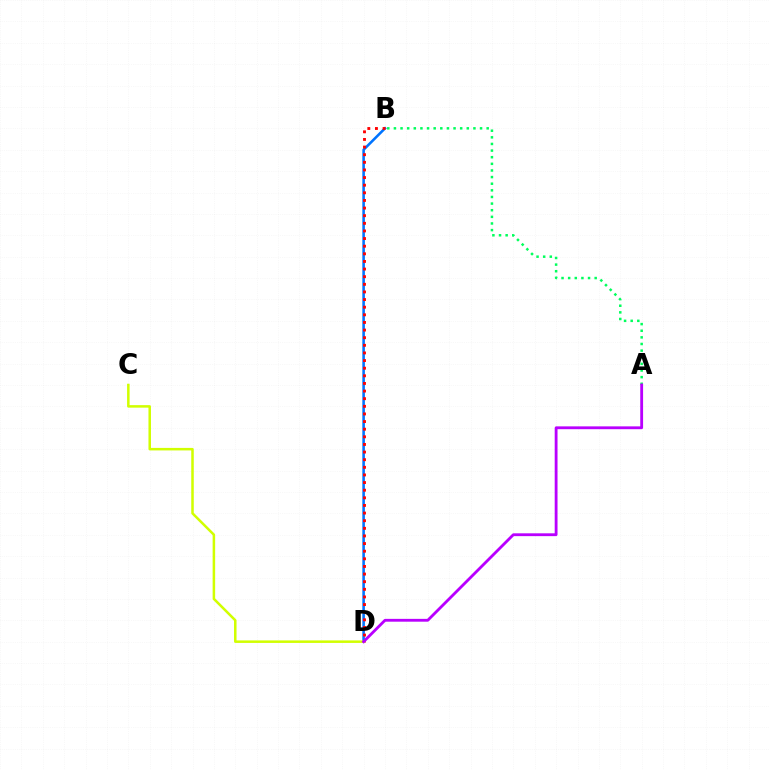{('B', 'D'): [{'color': '#0074ff', 'line_style': 'solid', 'thickness': 1.85}, {'color': '#ff0000', 'line_style': 'dotted', 'thickness': 2.07}], ('A', 'B'): [{'color': '#00ff5c', 'line_style': 'dotted', 'thickness': 1.8}], ('C', 'D'): [{'color': '#d1ff00', 'line_style': 'solid', 'thickness': 1.81}], ('A', 'D'): [{'color': '#b900ff', 'line_style': 'solid', 'thickness': 2.04}]}